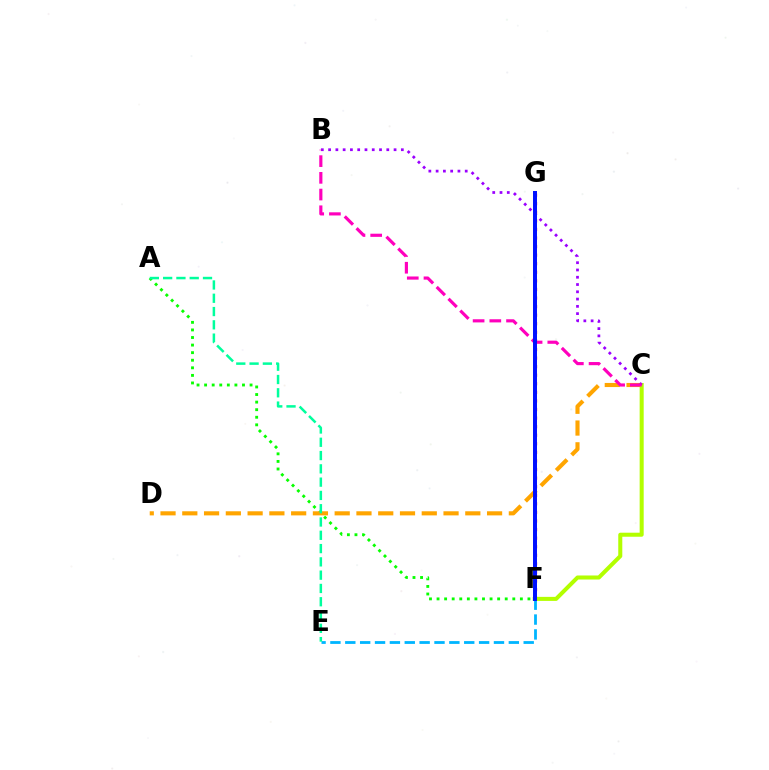{('E', 'F'): [{'color': '#00b5ff', 'line_style': 'dashed', 'thickness': 2.02}], ('A', 'F'): [{'color': '#08ff00', 'line_style': 'dotted', 'thickness': 2.06}], ('C', 'D'): [{'color': '#ffa500', 'line_style': 'dashed', 'thickness': 2.96}], ('F', 'G'): [{'color': '#ff0000', 'line_style': 'dotted', 'thickness': 2.33}, {'color': '#0010ff', 'line_style': 'solid', 'thickness': 2.86}], ('C', 'F'): [{'color': '#b3ff00', 'line_style': 'solid', 'thickness': 2.91}], ('B', 'C'): [{'color': '#9b00ff', 'line_style': 'dotted', 'thickness': 1.98}, {'color': '#ff00bd', 'line_style': 'dashed', 'thickness': 2.27}], ('A', 'E'): [{'color': '#00ff9d', 'line_style': 'dashed', 'thickness': 1.81}]}